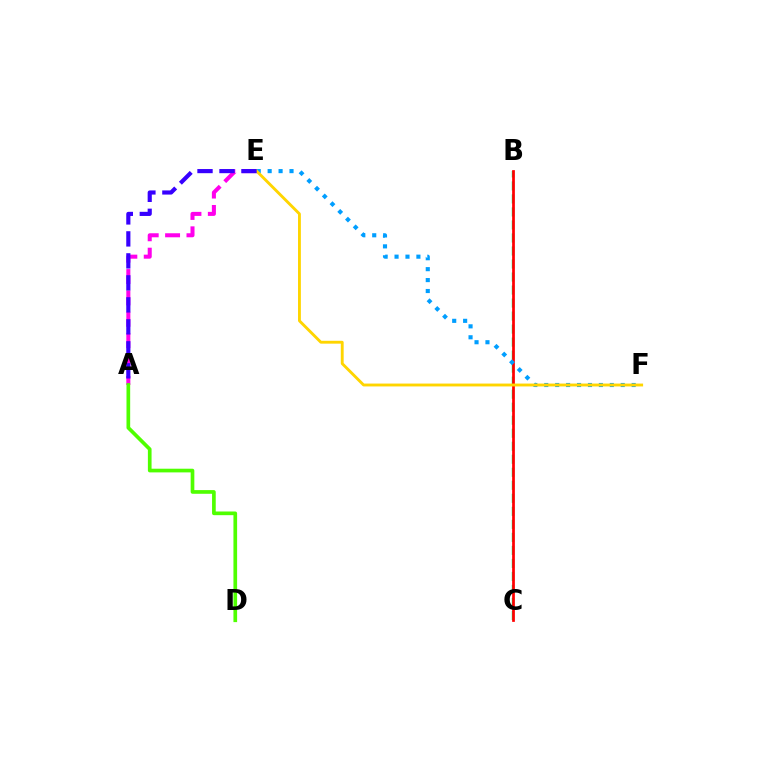{('A', 'E'): [{'color': '#ff00ed', 'line_style': 'dashed', 'thickness': 2.9}, {'color': '#3700ff', 'line_style': 'dashed', 'thickness': 2.99}], ('B', 'C'): [{'color': '#00ff86', 'line_style': 'dashed', 'thickness': 1.77}, {'color': '#ff0000', 'line_style': 'solid', 'thickness': 1.97}], ('E', 'F'): [{'color': '#009eff', 'line_style': 'dotted', 'thickness': 2.97}, {'color': '#ffd500', 'line_style': 'solid', 'thickness': 2.06}], ('A', 'D'): [{'color': '#4fff00', 'line_style': 'solid', 'thickness': 2.65}]}